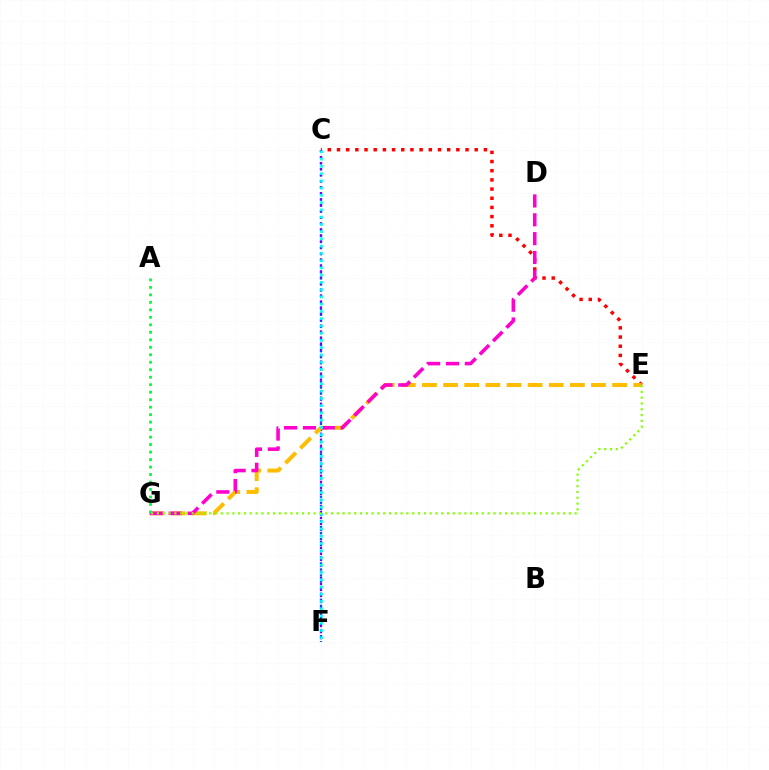{('C', 'E'): [{'color': '#ff0000', 'line_style': 'dotted', 'thickness': 2.49}], ('C', 'F'): [{'color': '#004bff', 'line_style': 'dotted', 'thickness': 1.65}, {'color': '#7200ff', 'line_style': 'dotted', 'thickness': 1.63}, {'color': '#00fff6', 'line_style': 'dotted', 'thickness': 1.97}], ('E', 'G'): [{'color': '#ffbd00', 'line_style': 'dashed', 'thickness': 2.87}, {'color': '#84ff00', 'line_style': 'dotted', 'thickness': 1.58}], ('D', 'G'): [{'color': '#ff00cf', 'line_style': 'dashed', 'thickness': 2.56}], ('A', 'G'): [{'color': '#00ff39', 'line_style': 'dotted', 'thickness': 2.03}]}